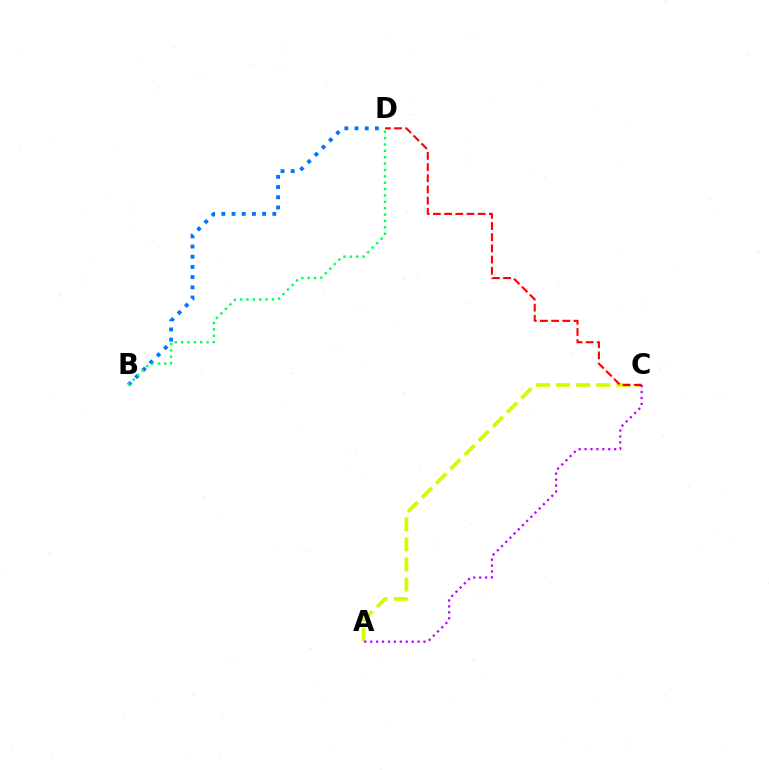{('A', 'C'): [{'color': '#d1ff00', 'line_style': 'dashed', 'thickness': 2.73}, {'color': '#b900ff', 'line_style': 'dotted', 'thickness': 1.61}], ('C', 'D'): [{'color': '#ff0000', 'line_style': 'dashed', 'thickness': 1.52}], ('B', 'D'): [{'color': '#0074ff', 'line_style': 'dotted', 'thickness': 2.77}, {'color': '#00ff5c', 'line_style': 'dotted', 'thickness': 1.73}]}